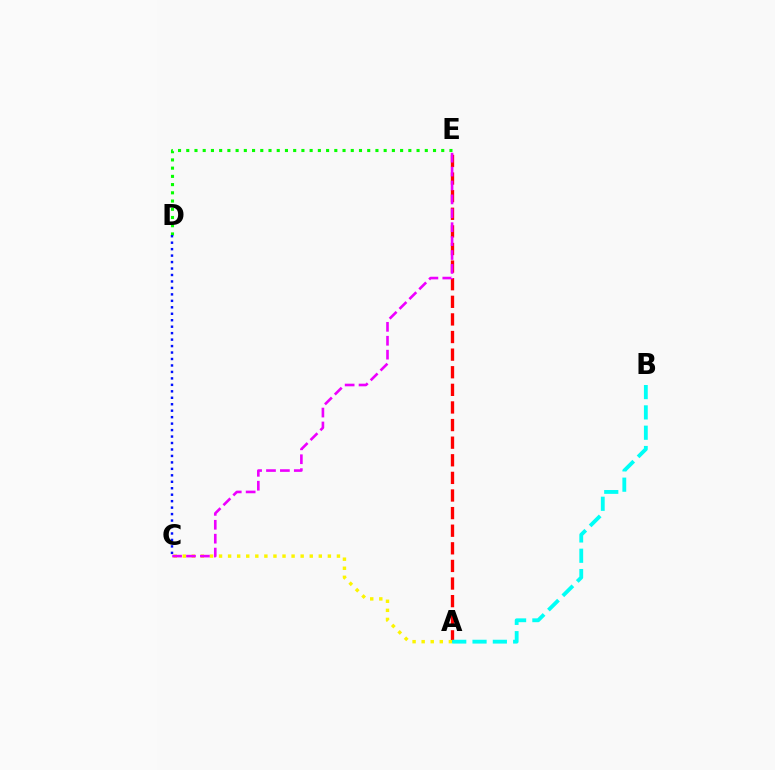{('A', 'E'): [{'color': '#ff0000', 'line_style': 'dashed', 'thickness': 2.39}], ('D', 'E'): [{'color': '#08ff00', 'line_style': 'dotted', 'thickness': 2.23}], ('A', 'C'): [{'color': '#fcf500', 'line_style': 'dotted', 'thickness': 2.46}], ('C', 'E'): [{'color': '#ee00ff', 'line_style': 'dashed', 'thickness': 1.89}], ('C', 'D'): [{'color': '#0010ff', 'line_style': 'dotted', 'thickness': 1.76}], ('A', 'B'): [{'color': '#00fff6', 'line_style': 'dashed', 'thickness': 2.76}]}